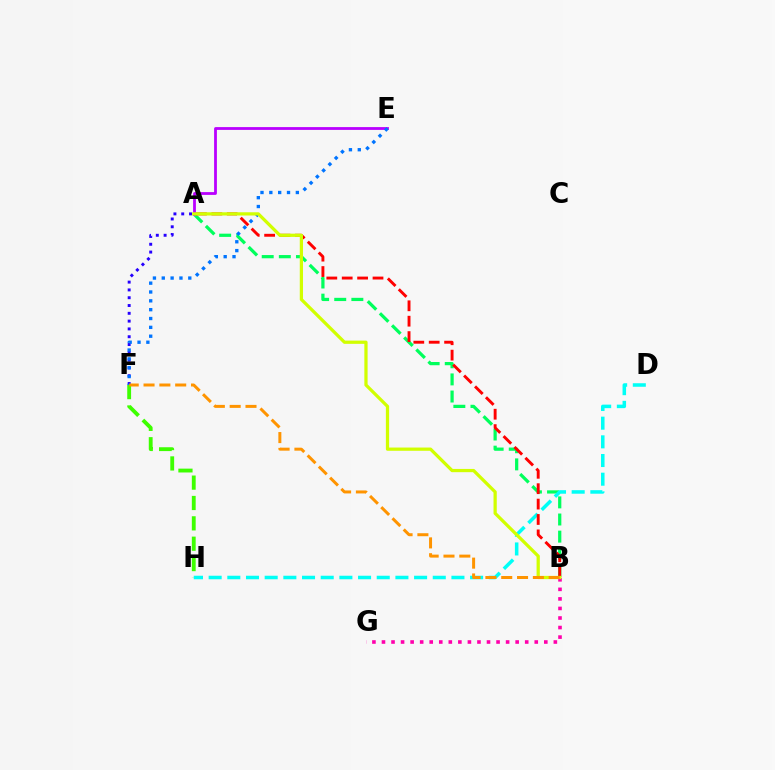{('A', 'B'): [{'color': '#00ff5c', 'line_style': 'dashed', 'thickness': 2.33}, {'color': '#ff0000', 'line_style': 'dashed', 'thickness': 2.09}, {'color': '#d1ff00', 'line_style': 'solid', 'thickness': 2.33}], ('A', 'E'): [{'color': '#b900ff', 'line_style': 'solid', 'thickness': 2.01}], ('F', 'H'): [{'color': '#3dff00', 'line_style': 'dashed', 'thickness': 2.77}], ('B', 'G'): [{'color': '#ff00ac', 'line_style': 'dotted', 'thickness': 2.59}], ('A', 'F'): [{'color': '#2500ff', 'line_style': 'dotted', 'thickness': 2.12}], ('D', 'H'): [{'color': '#00fff6', 'line_style': 'dashed', 'thickness': 2.54}], ('E', 'F'): [{'color': '#0074ff', 'line_style': 'dotted', 'thickness': 2.4}], ('B', 'F'): [{'color': '#ff9400', 'line_style': 'dashed', 'thickness': 2.15}]}